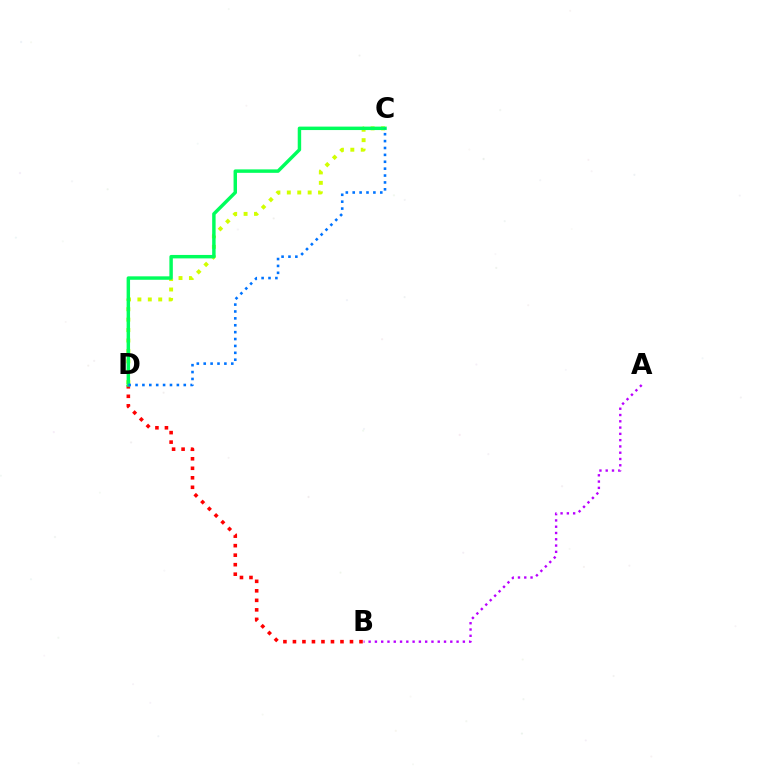{('B', 'D'): [{'color': '#ff0000', 'line_style': 'dotted', 'thickness': 2.58}], ('C', 'D'): [{'color': '#d1ff00', 'line_style': 'dotted', 'thickness': 2.83}, {'color': '#00ff5c', 'line_style': 'solid', 'thickness': 2.48}, {'color': '#0074ff', 'line_style': 'dotted', 'thickness': 1.87}], ('A', 'B'): [{'color': '#b900ff', 'line_style': 'dotted', 'thickness': 1.71}]}